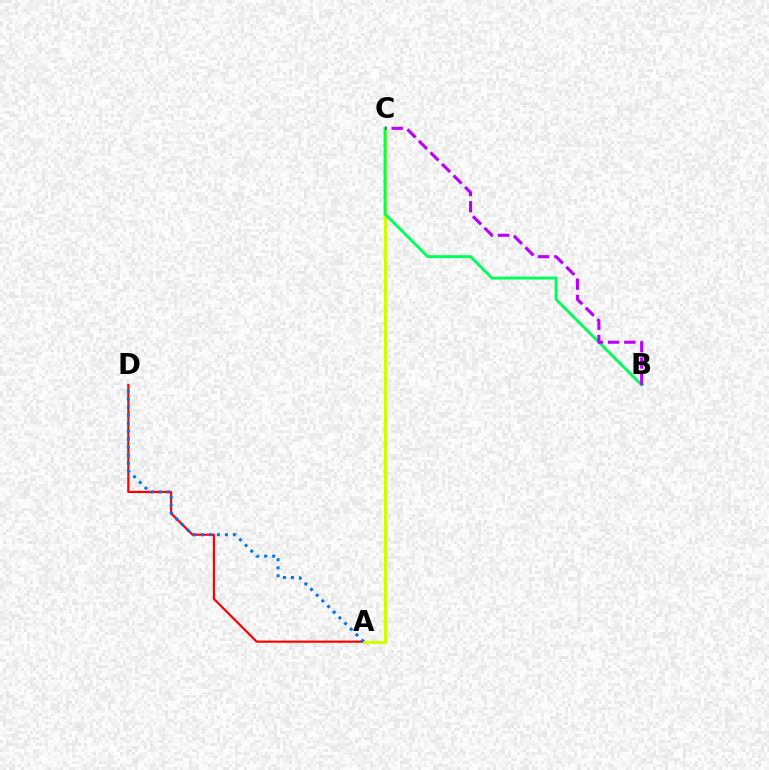{('A', 'D'): [{'color': '#ff0000', 'line_style': 'solid', 'thickness': 1.58}, {'color': '#0074ff', 'line_style': 'dotted', 'thickness': 2.18}], ('A', 'C'): [{'color': '#d1ff00', 'line_style': 'solid', 'thickness': 2.22}], ('B', 'C'): [{'color': '#00ff5c', 'line_style': 'solid', 'thickness': 2.1}, {'color': '#b900ff', 'line_style': 'dashed', 'thickness': 2.22}]}